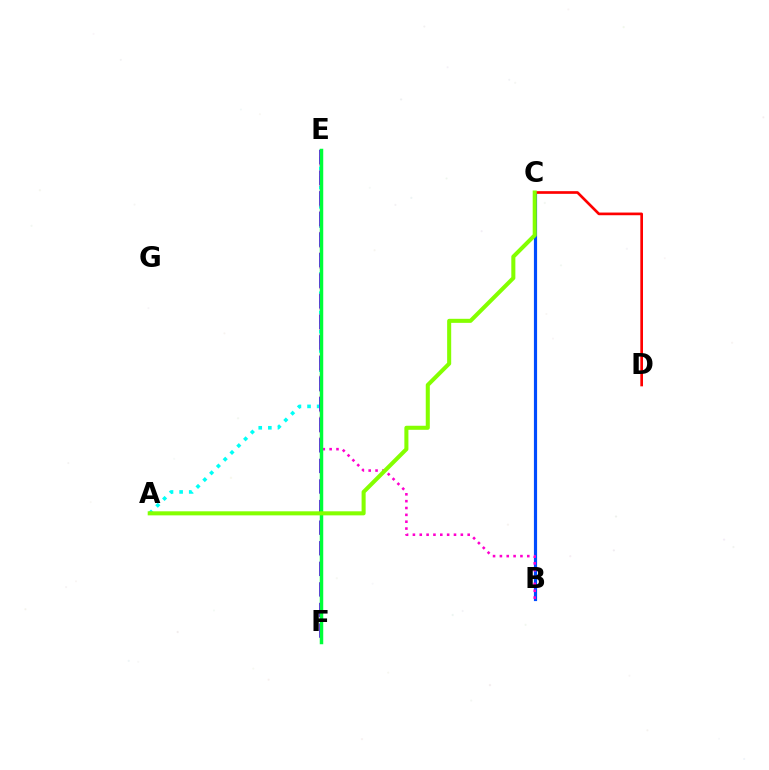{('E', 'F'): [{'color': '#ffbd00', 'line_style': 'dashed', 'thickness': 1.97}, {'color': '#7200ff', 'line_style': 'dashed', 'thickness': 2.8}, {'color': '#00ff39', 'line_style': 'solid', 'thickness': 2.51}], ('A', 'E'): [{'color': '#00fff6', 'line_style': 'dotted', 'thickness': 2.61}], ('B', 'C'): [{'color': '#004bff', 'line_style': 'solid', 'thickness': 2.29}], ('B', 'E'): [{'color': '#ff00cf', 'line_style': 'dotted', 'thickness': 1.86}], ('C', 'D'): [{'color': '#ff0000', 'line_style': 'solid', 'thickness': 1.92}], ('A', 'C'): [{'color': '#84ff00', 'line_style': 'solid', 'thickness': 2.92}]}